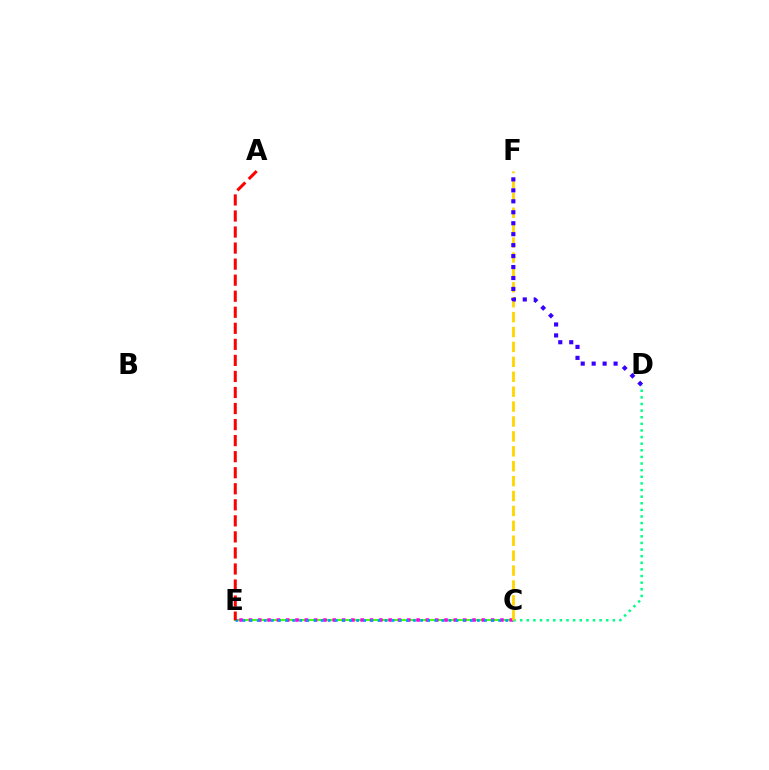{('C', 'E'): [{'color': '#4fff00', 'line_style': 'solid', 'thickness': 1.52}, {'color': '#ff00ed', 'line_style': 'dotted', 'thickness': 2.53}, {'color': '#009eff', 'line_style': 'dotted', 'thickness': 1.93}], ('C', 'D'): [{'color': '#00ff86', 'line_style': 'dotted', 'thickness': 1.8}], ('A', 'E'): [{'color': '#ff0000', 'line_style': 'dashed', 'thickness': 2.18}], ('C', 'F'): [{'color': '#ffd500', 'line_style': 'dashed', 'thickness': 2.03}], ('D', 'F'): [{'color': '#3700ff', 'line_style': 'dotted', 'thickness': 2.98}]}